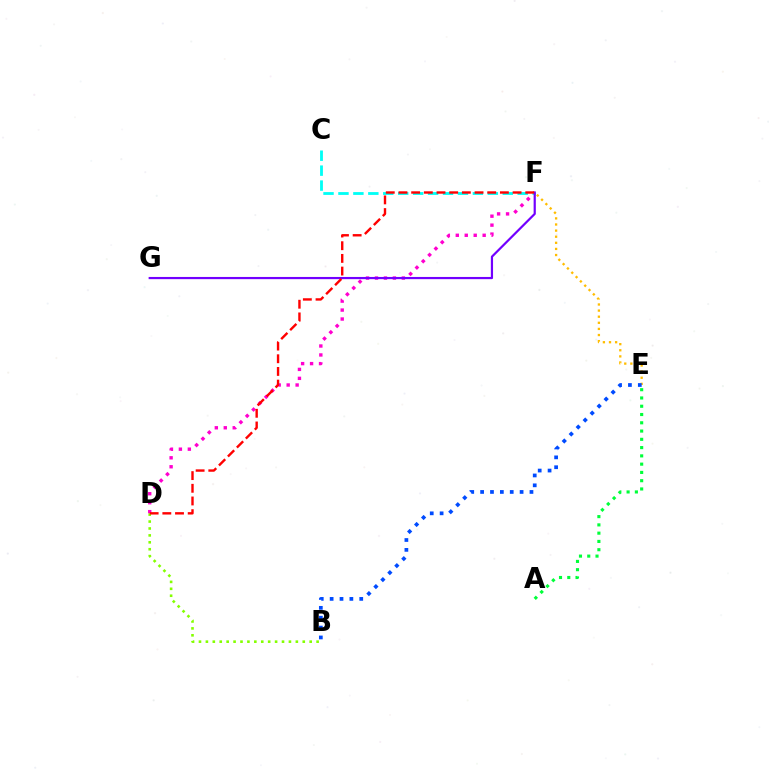{('E', 'F'): [{'color': '#ffbd00', 'line_style': 'dotted', 'thickness': 1.66}], ('D', 'F'): [{'color': '#ff00cf', 'line_style': 'dotted', 'thickness': 2.43}, {'color': '#ff0000', 'line_style': 'dashed', 'thickness': 1.72}], ('C', 'F'): [{'color': '#00fff6', 'line_style': 'dashed', 'thickness': 2.03}], ('F', 'G'): [{'color': '#7200ff', 'line_style': 'solid', 'thickness': 1.58}], ('B', 'E'): [{'color': '#004bff', 'line_style': 'dotted', 'thickness': 2.68}], ('A', 'E'): [{'color': '#00ff39', 'line_style': 'dotted', 'thickness': 2.25}], ('B', 'D'): [{'color': '#84ff00', 'line_style': 'dotted', 'thickness': 1.88}]}